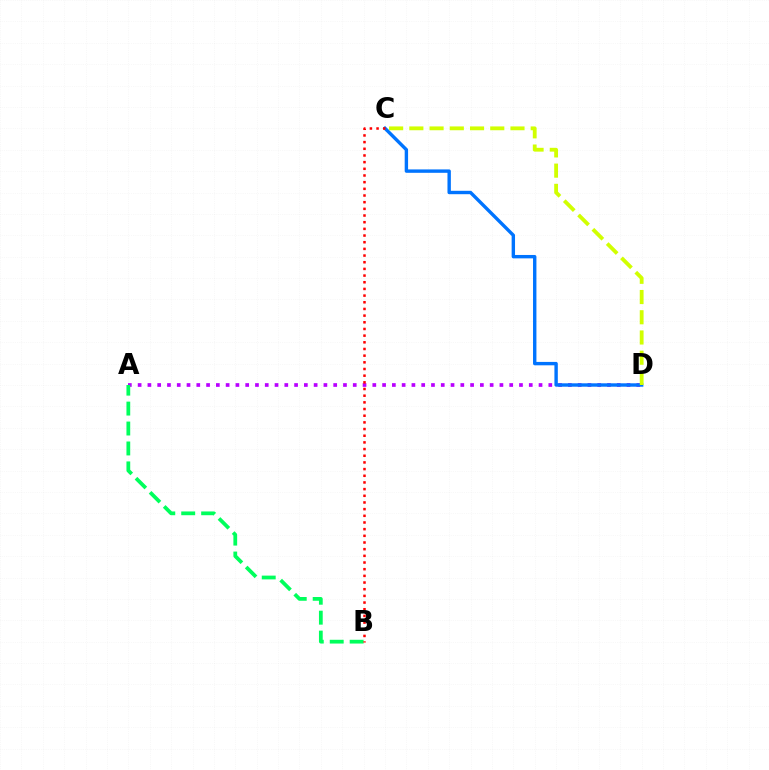{('A', 'D'): [{'color': '#b900ff', 'line_style': 'dotted', 'thickness': 2.66}], ('C', 'D'): [{'color': '#0074ff', 'line_style': 'solid', 'thickness': 2.44}, {'color': '#d1ff00', 'line_style': 'dashed', 'thickness': 2.75}], ('A', 'B'): [{'color': '#00ff5c', 'line_style': 'dashed', 'thickness': 2.71}], ('B', 'C'): [{'color': '#ff0000', 'line_style': 'dotted', 'thickness': 1.81}]}